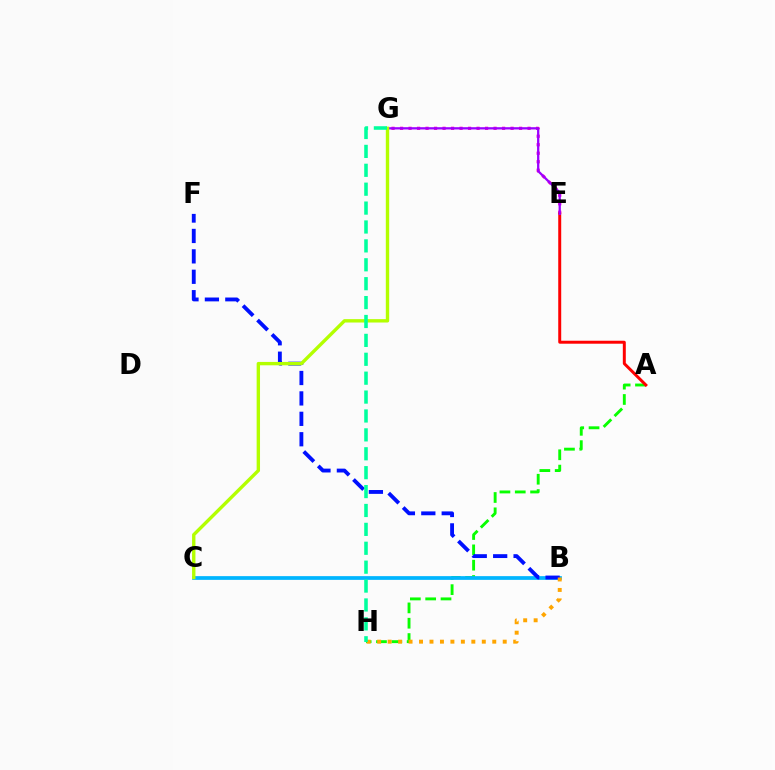{('E', 'G'): [{'color': '#ff00bd', 'line_style': 'dotted', 'thickness': 2.31}, {'color': '#9b00ff', 'line_style': 'solid', 'thickness': 1.64}], ('A', 'H'): [{'color': '#08ff00', 'line_style': 'dashed', 'thickness': 2.08}], ('B', 'C'): [{'color': '#00b5ff', 'line_style': 'solid', 'thickness': 2.69}], ('A', 'E'): [{'color': '#ff0000', 'line_style': 'solid', 'thickness': 2.14}], ('B', 'F'): [{'color': '#0010ff', 'line_style': 'dashed', 'thickness': 2.77}], ('B', 'H'): [{'color': '#ffa500', 'line_style': 'dotted', 'thickness': 2.84}], ('C', 'G'): [{'color': '#b3ff00', 'line_style': 'solid', 'thickness': 2.43}], ('G', 'H'): [{'color': '#00ff9d', 'line_style': 'dashed', 'thickness': 2.57}]}